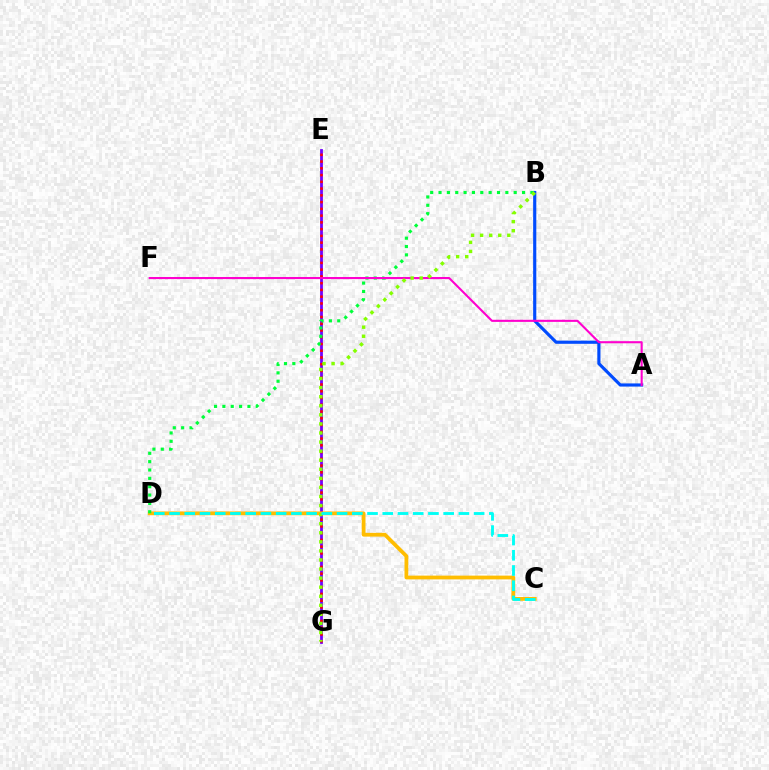{('E', 'G'): [{'color': '#7200ff', 'line_style': 'solid', 'thickness': 2.01}, {'color': '#ff0000', 'line_style': 'dotted', 'thickness': 1.84}], ('C', 'D'): [{'color': '#ffbd00', 'line_style': 'solid', 'thickness': 2.71}, {'color': '#00fff6', 'line_style': 'dashed', 'thickness': 2.07}], ('A', 'B'): [{'color': '#004bff', 'line_style': 'solid', 'thickness': 2.27}], ('B', 'D'): [{'color': '#00ff39', 'line_style': 'dotted', 'thickness': 2.27}], ('A', 'F'): [{'color': '#ff00cf', 'line_style': 'solid', 'thickness': 1.51}], ('B', 'G'): [{'color': '#84ff00', 'line_style': 'dotted', 'thickness': 2.46}]}